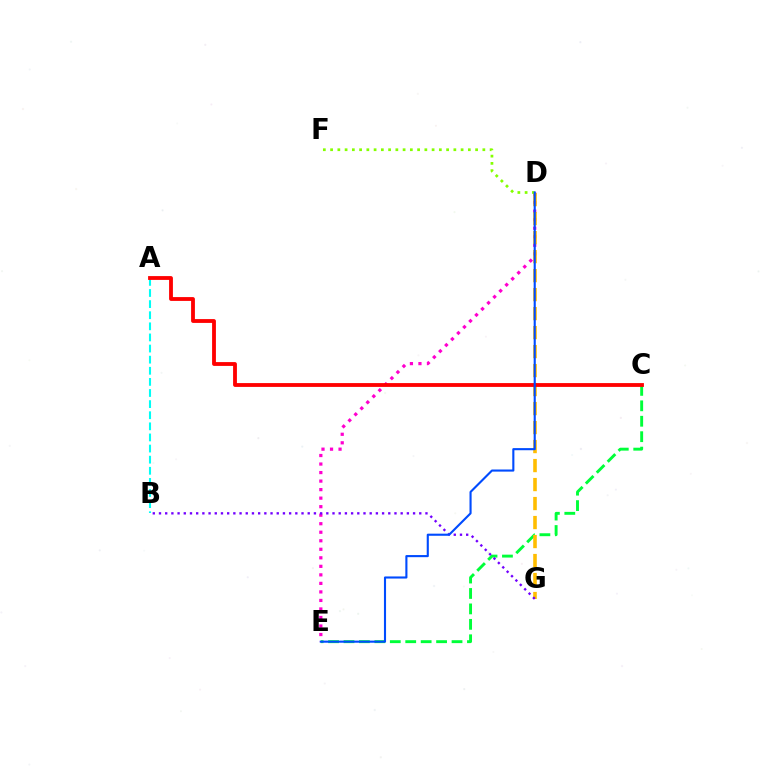{('C', 'E'): [{'color': '#00ff39', 'line_style': 'dashed', 'thickness': 2.1}], ('D', 'E'): [{'color': '#ff00cf', 'line_style': 'dotted', 'thickness': 2.32}, {'color': '#004bff', 'line_style': 'solid', 'thickness': 1.52}], ('D', 'G'): [{'color': '#ffbd00', 'line_style': 'dashed', 'thickness': 2.58}], ('A', 'B'): [{'color': '#00fff6', 'line_style': 'dashed', 'thickness': 1.51}], ('D', 'F'): [{'color': '#84ff00', 'line_style': 'dotted', 'thickness': 1.97}], ('B', 'G'): [{'color': '#7200ff', 'line_style': 'dotted', 'thickness': 1.68}], ('A', 'C'): [{'color': '#ff0000', 'line_style': 'solid', 'thickness': 2.75}]}